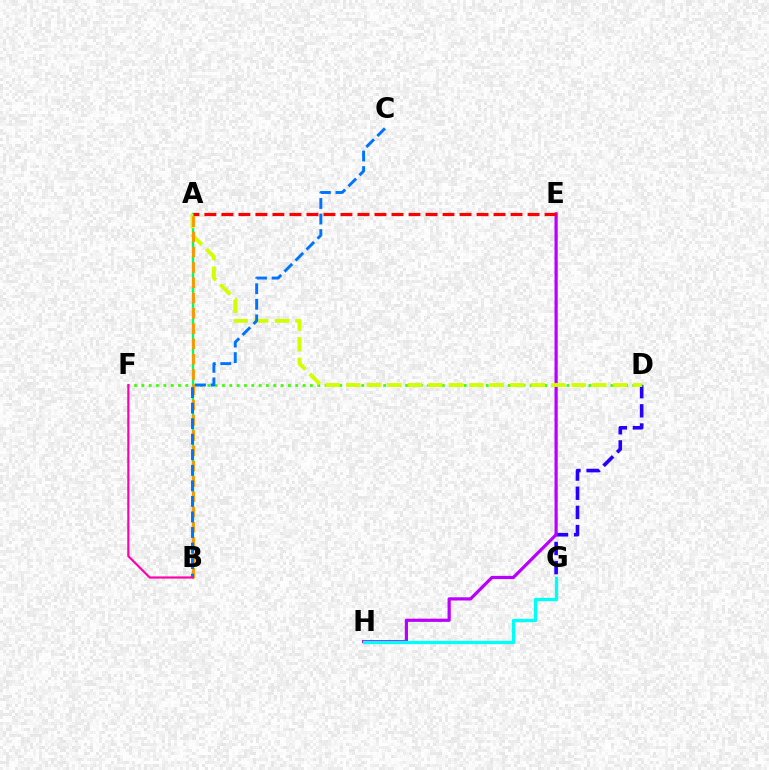{('A', 'B'): [{'color': '#00ff5c', 'line_style': 'solid', 'thickness': 1.66}, {'color': '#ff9400', 'line_style': 'dashed', 'thickness': 2.08}], ('D', 'G'): [{'color': '#2500ff', 'line_style': 'dashed', 'thickness': 2.6}], ('E', 'H'): [{'color': '#b900ff', 'line_style': 'solid', 'thickness': 2.31}], ('D', 'F'): [{'color': '#3dff00', 'line_style': 'dotted', 'thickness': 1.99}], ('A', 'D'): [{'color': '#d1ff00', 'line_style': 'dashed', 'thickness': 2.79}], ('B', 'C'): [{'color': '#0074ff', 'line_style': 'dashed', 'thickness': 2.11}], ('B', 'F'): [{'color': '#ff00ac', 'line_style': 'solid', 'thickness': 1.56}], ('A', 'E'): [{'color': '#ff0000', 'line_style': 'dashed', 'thickness': 2.31}], ('G', 'H'): [{'color': '#00fff6', 'line_style': 'solid', 'thickness': 2.38}]}